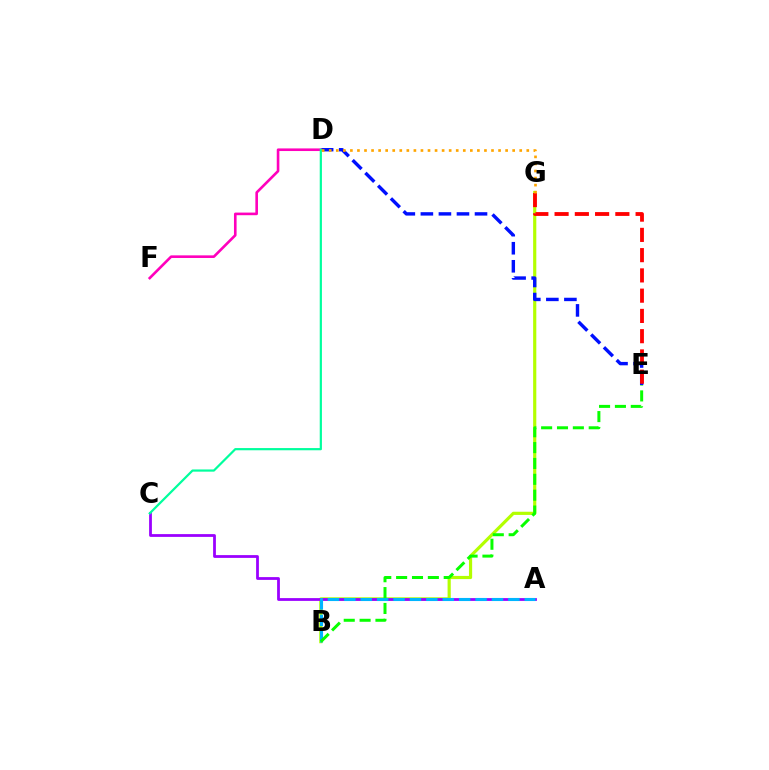{('B', 'G'): [{'color': '#b3ff00', 'line_style': 'solid', 'thickness': 2.29}], ('D', 'E'): [{'color': '#0010ff', 'line_style': 'dashed', 'thickness': 2.45}], ('A', 'C'): [{'color': '#9b00ff', 'line_style': 'solid', 'thickness': 2.0}], ('D', 'F'): [{'color': '#ff00bd', 'line_style': 'solid', 'thickness': 1.88}], ('E', 'G'): [{'color': '#ff0000', 'line_style': 'dashed', 'thickness': 2.75}], ('C', 'D'): [{'color': '#00ff9d', 'line_style': 'solid', 'thickness': 1.59}], ('D', 'G'): [{'color': '#ffa500', 'line_style': 'dotted', 'thickness': 1.92}], ('A', 'B'): [{'color': '#00b5ff', 'line_style': 'dashed', 'thickness': 2.23}], ('B', 'E'): [{'color': '#08ff00', 'line_style': 'dashed', 'thickness': 2.15}]}